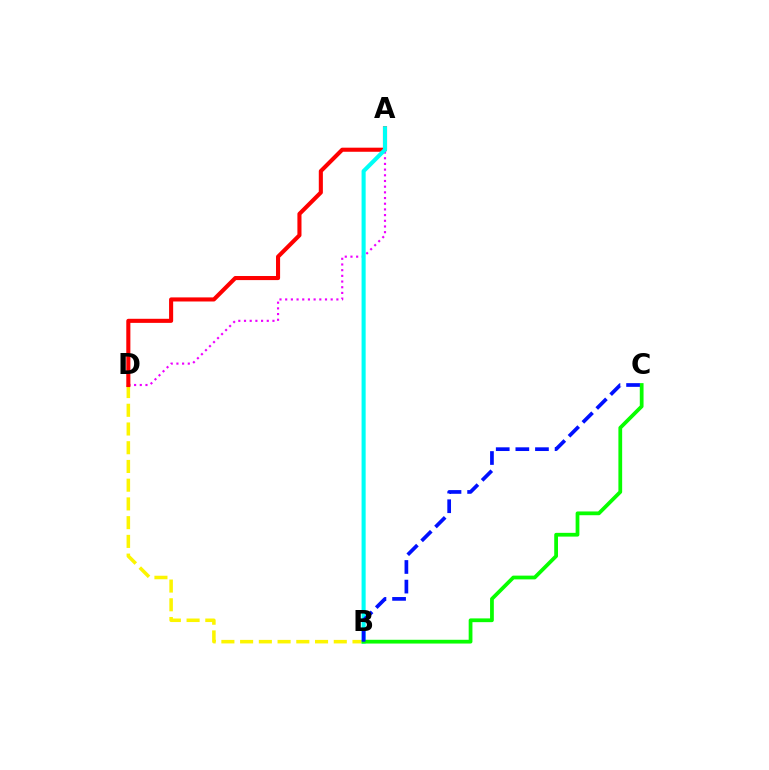{('B', 'D'): [{'color': '#fcf500', 'line_style': 'dashed', 'thickness': 2.54}], ('A', 'D'): [{'color': '#ee00ff', 'line_style': 'dotted', 'thickness': 1.55}, {'color': '#ff0000', 'line_style': 'solid', 'thickness': 2.94}], ('A', 'B'): [{'color': '#00fff6', 'line_style': 'solid', 'thickness': 2.94}], ('B', 'C'): [{'color': '#08ff00', 'line_style': 'solid', 'thickness': 2.71}, {'color': '#0010ff', 'line_style': 'dashed', 'thickness': 2.67}]}